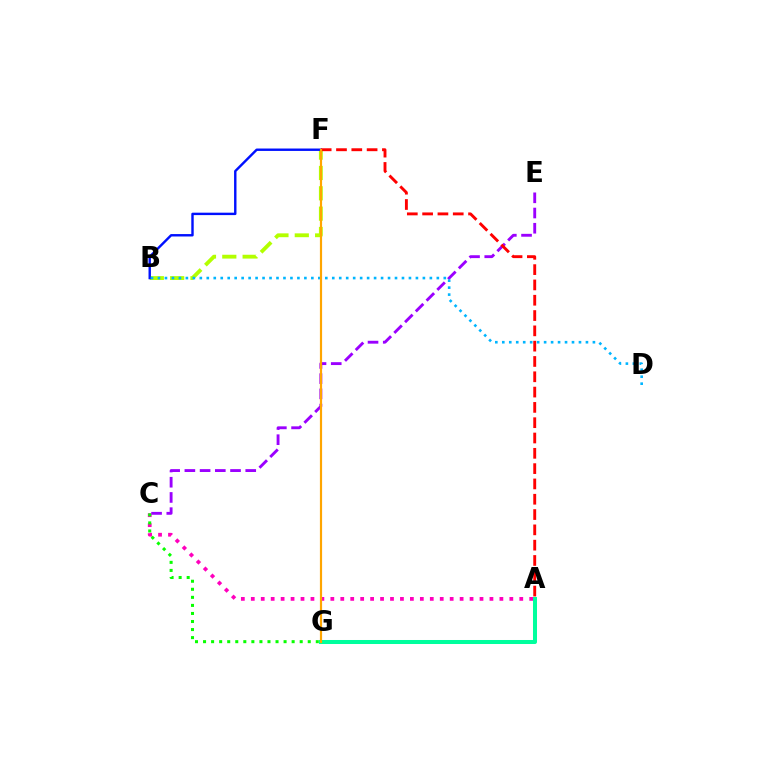{('B', 'F'): [{'color': '#b3ff00', 'line_style': 'dashed', 'thickness': 2.76}, {'color': '#0010ff', 'line_style': 'solid', 'thickness': 1.74}], ('A', 'C'): [{'color': '#ff00bd', 'line_style': 'dotted', 'thickness': 2.7}], ('C', 'E'): [{'color': '#9b00ff', 'line_style': 'dashed', 'thickness': 2.07}], ('A', 'F'): [{'color': '#ff0000', 'line_style': 'dashed', 'thickness': 2.08}], ('B', 'D'): [{'color': '#00b5ff', 'line_style': 'dotted', 'thickness': 1.89}], ('A', 'G'): [{'color': '#00ff9d', 'line_style': 'solid', 'thickness': 2.89}], ('F', 'G'): [{'color': '#ffa500', 'line_style': 'solid', 'thickness': 1.58}], ('C', 'G'): [{'color': '#08ff00', 'line_style': 'dotted', 'thickness': 2.19}]}